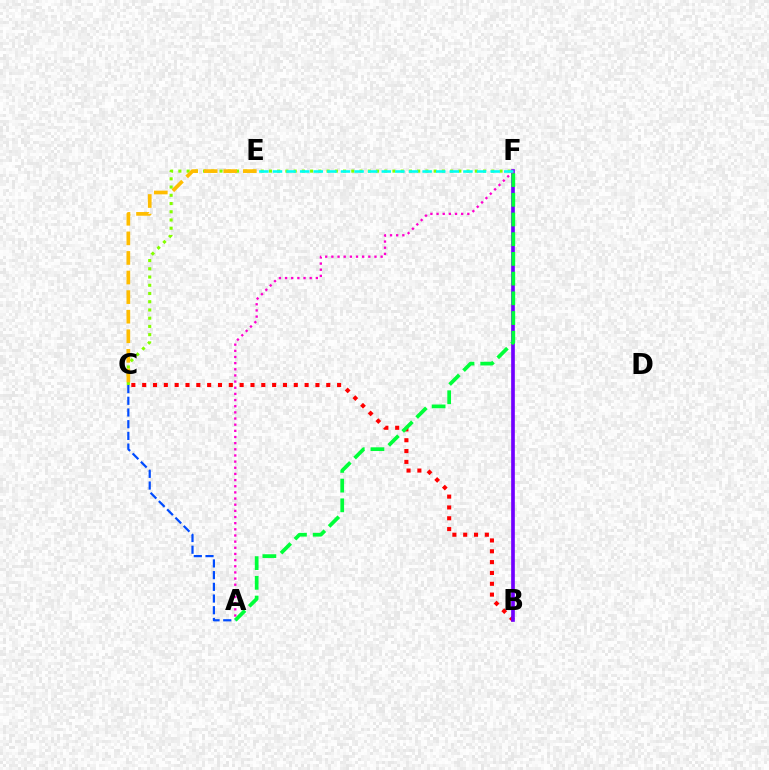{('C', 'F'): [{'color': '#84ff00', 'line_style': 'dotted', 'thickness': 2.24}], ('C', 'E'): [{'color': '#ffbd00', 'line_style': 'dashed', 'thickness': 2.66}], ('B', 'C'): [{'color': '#ff0000', 'line_style': 'dotted', 'thickness': 2.94}], ('B', 'F'): [{'color': '#7200ff', 'line_style': 'solid', 'thickness': 2.64}], ('A', 'C'): [{'color': '#004bff', 'line_style': 'dashed', 'thickness': 1.59}], ('A', 'F'): [{'color': '#00ff39', 'line_style': 'dashed', 'thickness': 2.68}, {'color': '#ff00cf', 'line_style': 'dotted', 'thickness': 1.67}], ('E', 'F'): [{'color': '#00fff6', 'line_style': 'dashed', 'thickness': 1.85}]}